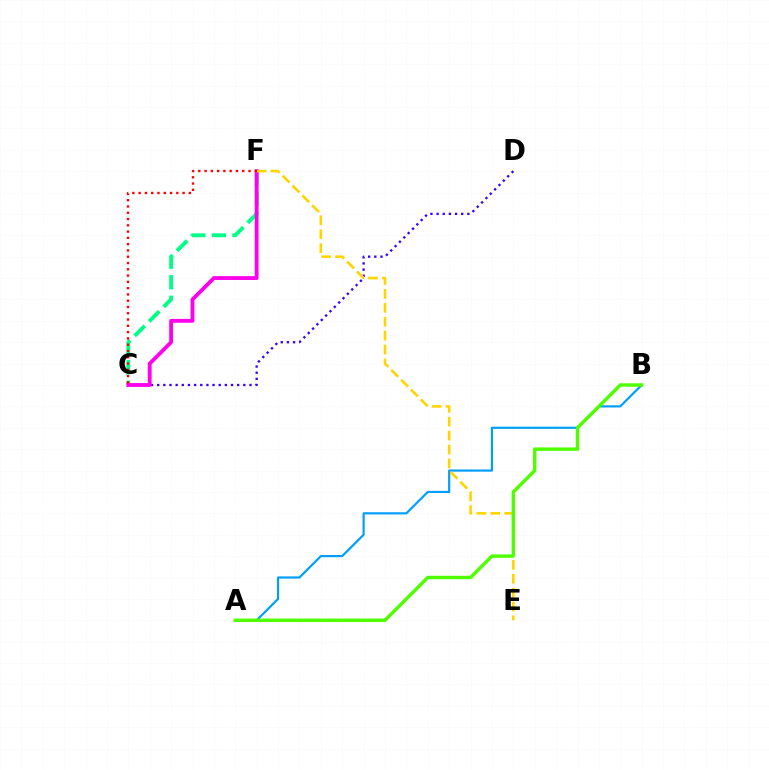{('C', 'F'): [{'color': '#00ff86', 'line_style': 'dashed', 'thickness': 2.79}, {'color': '#ff00ed', 'line_style': 'solid', 'thickness': 2.76}, {'color': '#ff0000', 'line_style': 'dotted', 'thickness': 1.71}], ('A', 'B'): [{'color': '#009eff', 'line_style': 'solid', 'thickness': 1.57}, {'color': '#4fff00', 'line_style': 'solid', 'thickness': 2.46}], ('C', 'D'): [{'color': '#3700ff', 'line_style': 'dotted', 'thickness': 1.67}], ('E', 'F'): [{'color': '#ffd500', 'line_style': 'dashed', 'thickness': 1.89}]}